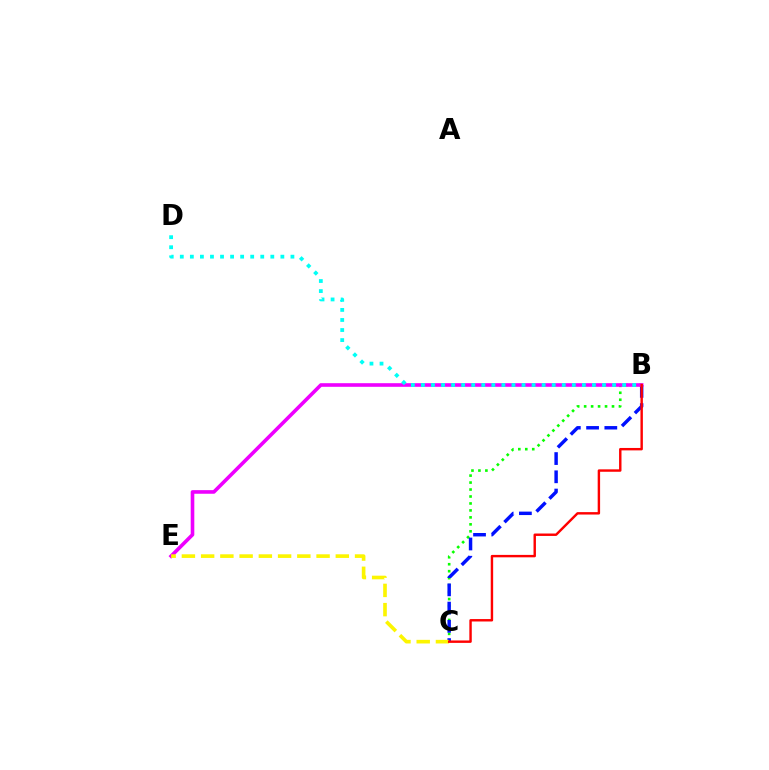{('B', 'C'): [{'color': '#08ff00', 'line_style': 'dotted', 'thickness': 1.89}, {'color': '#0010ff', 'line_style': 'dashed', 'thickness': 2.48}, {'color': '#ff0000', 'line_style': 'solid', 'thickness': 1.74}], ('B', 'E'): [{'color': '#ee00ff', 'line_style': 'solid', 'thickness': 2.6}], ('C', 'E'): [{'color': '#fcf500', 'line_style': 'dashed', 'thickness': 2.61}], ('B', 'D'): [{'color': '#00fff6', 'line_style': 'dotted', 'thickness': 2.73}]}